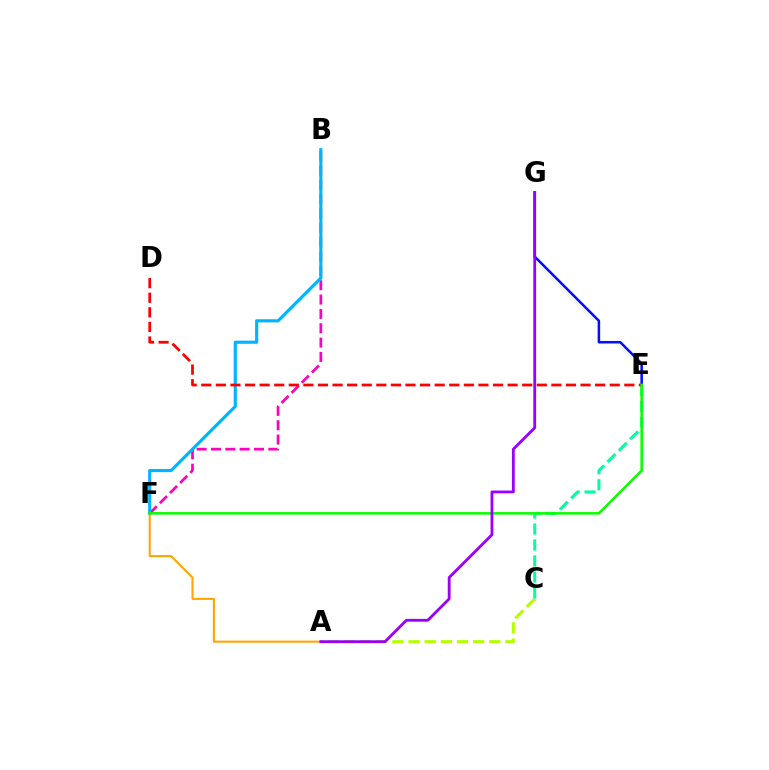{('B', 'F'): [{'color': '#ff00bd', 'line_style': 'dashed', 'thickness': 1.95}, {'color': '#00b5ff', 'line_style': 'solid', 'thickness': 2.27}], ('A', 'C'): [{'color': '#b3ff00', 'line_style': 'dashed', 'thickness': 2.19}], ('C', 'E'): [{'color': '#00ff9d', 'line_style': 'dashed', 'thickness': 2.17}], ('E', 'G'): [{'color': '#0010ff', 'line_style': 'solid', 'thickness': 1.83}], ('D', 'E'): [{'color': '#ff0000', 'line_style': 'dashed', 'thickness': 1.98}], ('A', 'F'): [{'color': '#ffa500', 'line_style': 'solid', 'thickness': 1.51}], ('E', 'F'): [{'color': '#08ff00', 'line_style': 'solid', 'thickness': 1.83}], ('A', 'G'): [{'color': '#9b00ff', 'line_style': 'solid', 'thickness': 2.03}]}